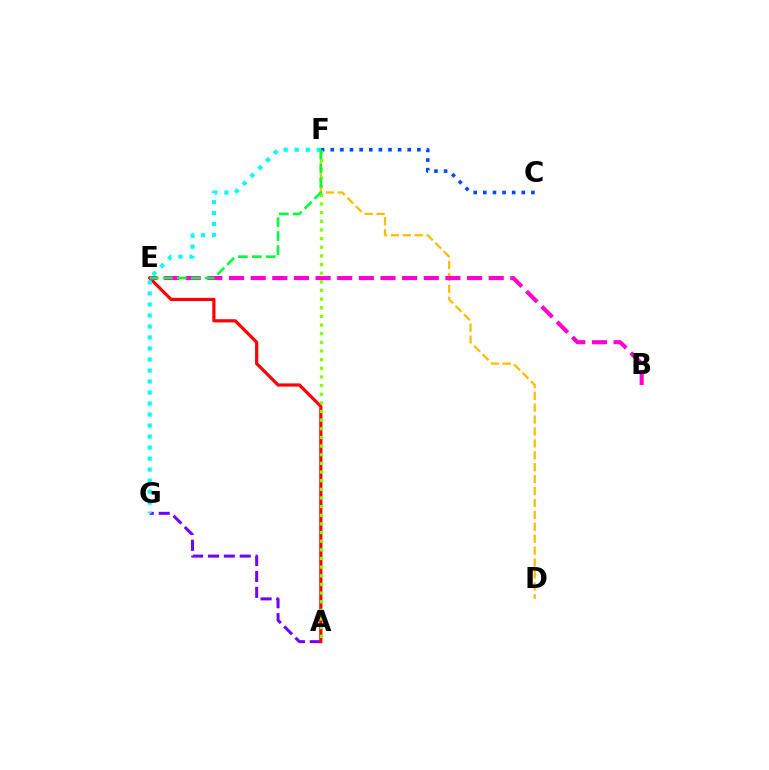{('A', 'G'): [{'color': '#7200ff', 'line_style': 'dashed', 'thickness': 2.16}], ('A', 'E'): [{'color': '#ff0000', 'line_style': 'solid', 'thickness': 2.3}], ('D', 'F'): [{'color': '#ffbd00', 'line_style': 'dashed', 'thickness': 1.62}], ('C', 'F'): [{'color': '#004bff', 'line_style': 'dotted', 'thickness': 2.61}], ('A', 'F'): [{'color': '#84ff00', 'line_style': 'dotted', 'thickness': 2.35}], ('B', 'E'): [{'color': '#ff00cf', 'line_style': 'dashed', 'thickness': 2.94}], ('F', 'G'): [{'color': '#00fff6', 'line_style': 'dotted', 'thickness': 2.99}], ('E', 'F'): [{'color': '#00ff39', 'line_style': 'dashed', 'thickness': 1.9}]}